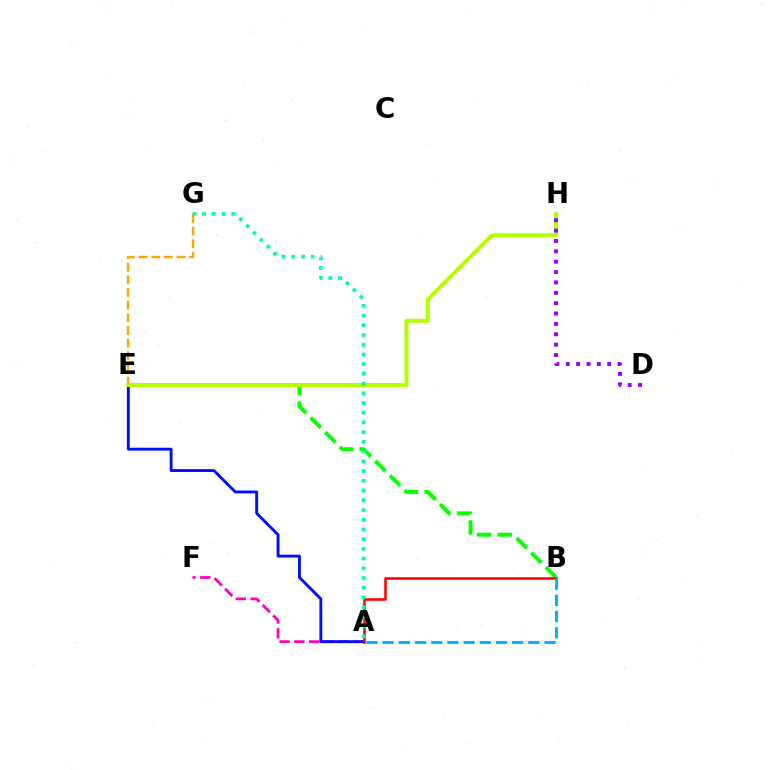{('B', 'E'): [{'color': '#08ff00', 'line_style': 'dashed', 'thickness': 2.81}], ('E', 'G'): [{'color': '#ffa500', 'line_style': 'dashed', 'thickness': 1.72}], ('A', 'F'): [{'color': '#ff00bd', 'line_style': 'dashed', 'thickness': 2.01}], ('A', 'E'): [{'color': '#0010ff', 'line_style': 'solid', 'thickness': 2.09}], ('A', 'B'): [{'color': '#ff0000', 'line_style': 'solid', 'thickness': 1.84}, {'color': '#00b5ff', 'line_style': 'dashed', 'thickness': 2.2}], ('E', 'H'): [{'color': '#b3ff00', 'line_style': 'solid', 'thickness': 2.89}], ('D', 'H'): [{'color': '#9b00ff', 'line_style': 'dotted', 'thickness': 2.82}], ('A', 'G'): [{'color': '#00ff9d', 'line_style': 'dotted', 'thickness': 2.64}]}